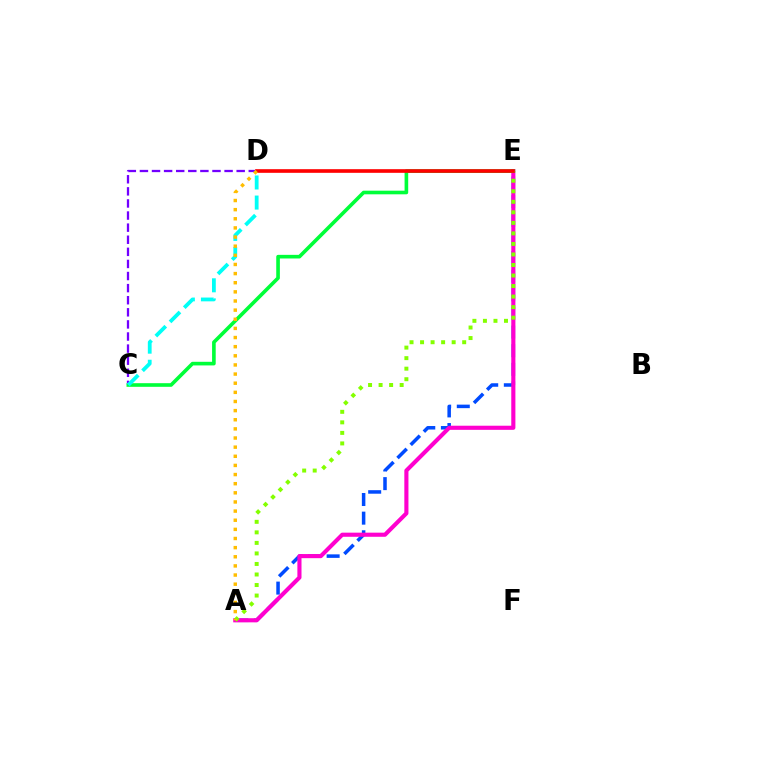{('A', 'E'): [{'color': '#004bff', 'line_style': 'dashed', 'thickness': 2.53}, {'color': '#ff00cf', 'line_style': 'solid', 'thickness': 2.97}, {'color': '#84ff00', 'line_style': 'dotted', 'thickness': 2.86}], ('C', 'D'): [{'color': '#7200ff', 'line_style': 'dashed', 'thickness': 1.64}, {'color': '#00fff6', 'line_style': 'dashed', 'thickness': 2.73}], ('C', 'E'): [{'color': '#00ff39', 'line_style': 'solid', 'thickness': 2.61}], ('D', 'E'): [{'color': '#ff0000', 'line_style': 'solid', 'thickness': 2.62}], ('A', 'D'): [{'color': '#ffbd00', 'line_style': 'dotted', 'thickness': 2.48}]}